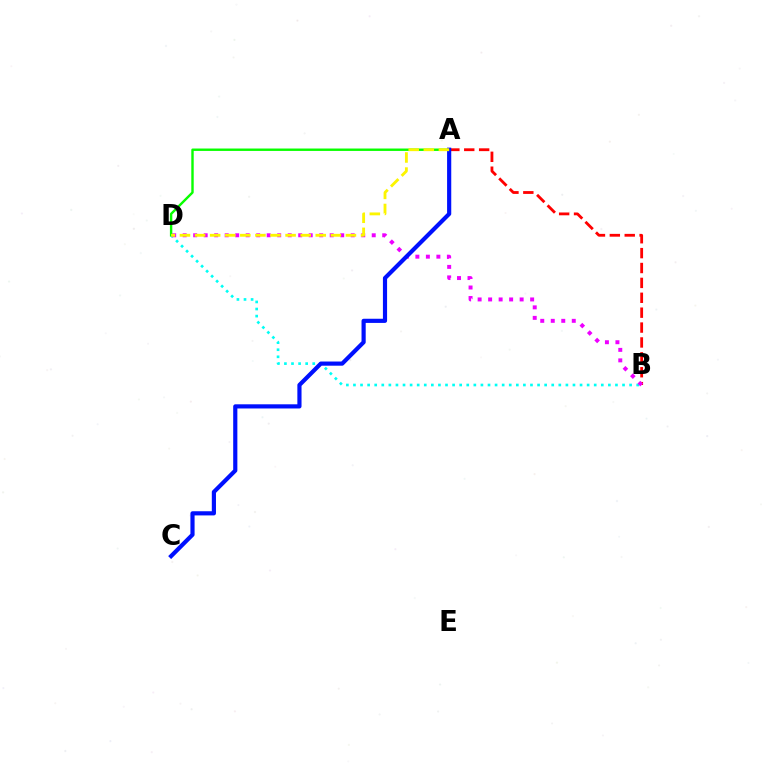{('A', 'B'): [{'color': '#ff0000', 'line_style': 'dashed', 'thickness': 2.02}], ('B', 'D'): [{'color': '#00fff6', 'line_style': 'dotted', 'thickness': 1.92}, {'color': '#ee00ff', 'line_style': 'dotted', 'thickness': 2.85}], ('A', 'D'): [{'color': '#08ff00', 'line_style': 'solid', 'thickness': 1.74}, {'color': '#fcf500', 'line_style': 'dashed', 'thickness': 2.05}], ('A', 'C'): [{'color': '#0010ff', 'line_style': 'solid', 'thickness': 3.0}]}